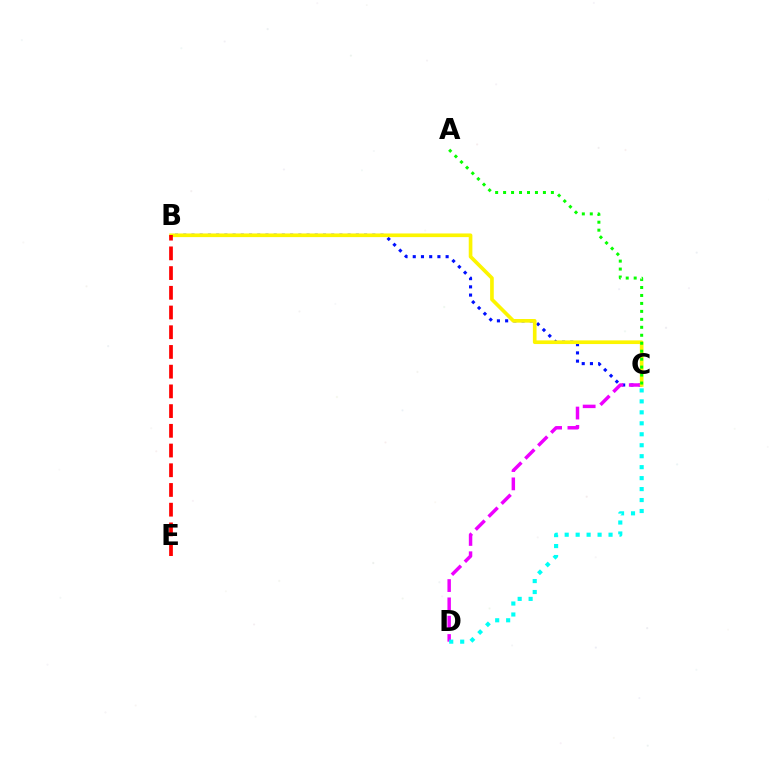{('B', 'C'): [{'color': '#0010ff', 'line_style': 'dotted', 'thickness': 2.23}, {'color': '#fcf500', 'line_style': 'solid', 'thickness': 2.63}], ('C', 'D'): [{'color': '#ee00ff', 'line_style': 'dashed', 'thickness': 2.49}, {'color': '#00fff6', 'line_style': 'dotted', 'thickness': 2.98}], ('A', 'C'): [{'color': '#08ff00', 'line_style': 'dotted', 'thickness': 2.16}], ('B', 'E'): [{'color': '#ff0000', 'line_style': 'dashed', 'thickness': 2.68}]}